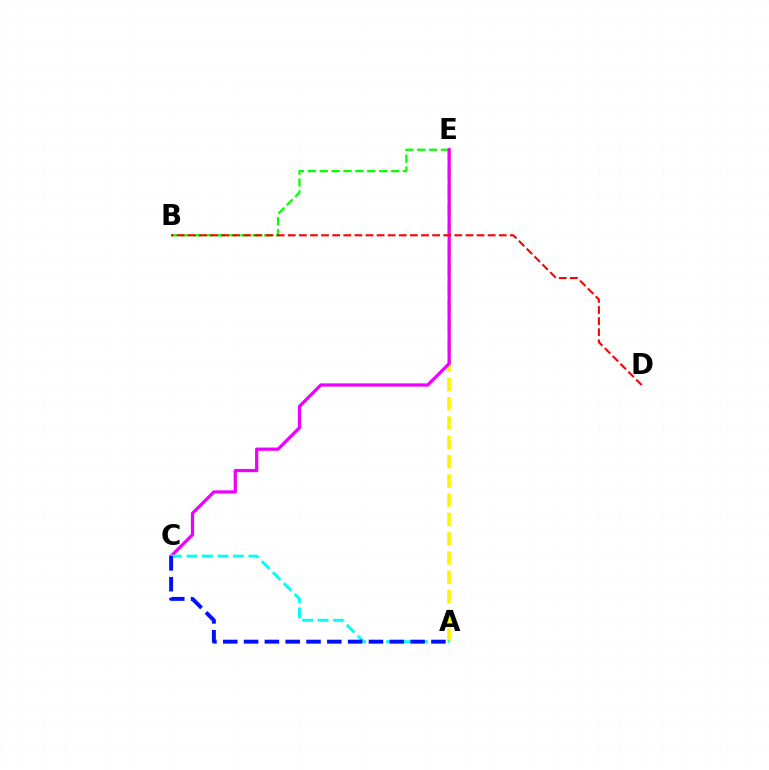{('A', 'E'): [{'color': '#fcf500', 'line_style': 'dashed', 'thickness': 2.62}], ('B', 'E'): [{'color': '#08ff00', 'line_style': 'dashed', 'thickness': 1.62}], ('C', 'E'): [{'color': '#ee00ff', 'line_style': 'solid', 'thickness': 2.33}], ('A', 'C'): [{'color': '#00fff6', 'line_style': 'dashed', 'thickness': 2.1}, {'color': '#0010ff', 'line_style': 'dashed', 'thickness': 2.83}], ('B', 'D'): [{'color': '#ff0000', 'line_style': 'dashed', 'thickness': 1.51}]}